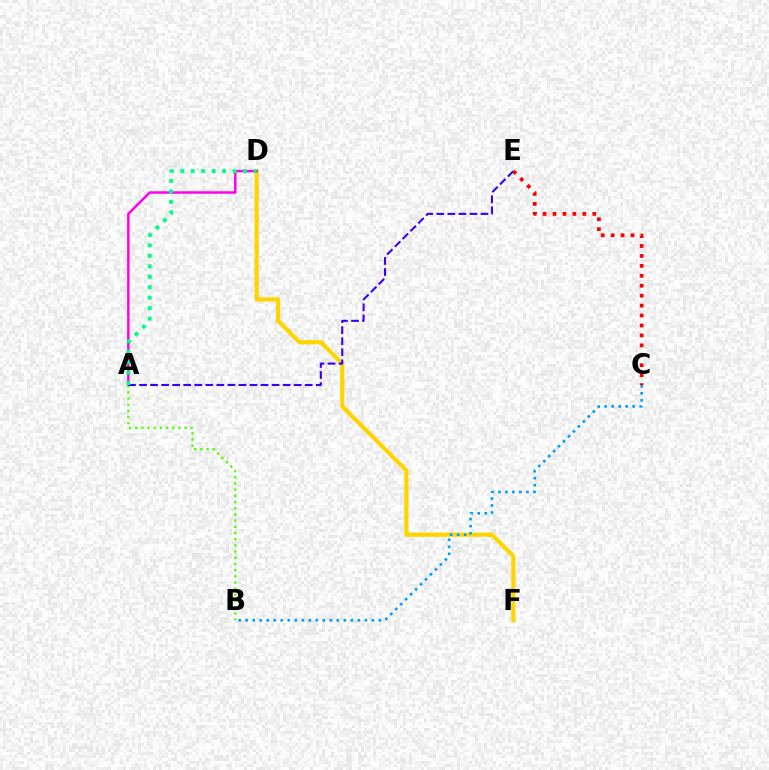{('D', 'F'): [{'color': '#ffd500', 'line_style': 'solid', 'thickness': 3.0}], ('A', 'D'): [{'color': '#ff00ed', 'line_style': 'solid', 'thickness': 1.77}, {'color': '#00ff86', 'line_style': 'dotted', 'thickness': 2.84}], ('B', 'C'): [{'color': '#009eff', 'line_style': 'dotted', 'thickness': 1.9}], ('A', 'B'): [{'color': '#4fff00', 'line_style': 'dotted', 'thickness': 1.68}], ('C', 'E'): [{'color': '#ff0000', 'line_style': 'dotted', 'thickness': 2.7}], ('A', 'E'): [{'color': '#3700ff', 'line_style': 'dashed', 'thickness': 1.5}]}